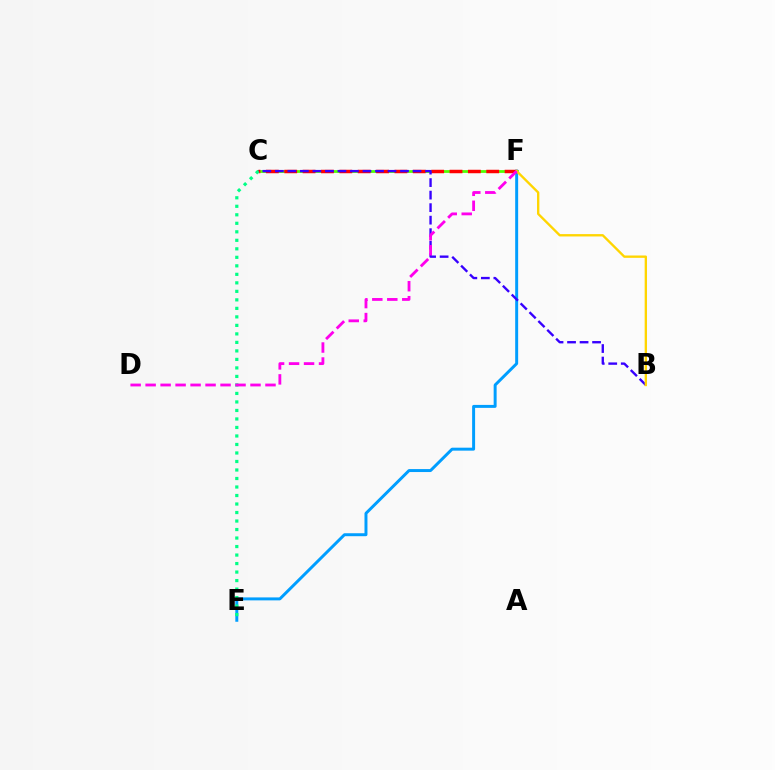{('E', 'F'): [{'color': '#009eff', 'line_style': 'solid', 'thickness': 2.14}], ('C', 'F'): [{'color': '#4fff00', 'line_style': 'solid', 'thickness': 2.0}, {'color': '#ff0000', 'line_style': 'dashed', 'thickness': 2.49}], ('B', 'C'): [{'color': '#3700ff', 'line_style': 'dashed', 'thickness': 1.7}], ('C', 'E'): [{'color': '#00ff86', 'line_style': 'dotted', 'thickness': 2.31}], ('B', 'F'): [{'color': '#ffd500', 'line_style': 'solid', 'thickness': 1.69}], ('D', 'F'): [{'color': '#ff00ed', 'line_style': 'dashed', 'thickness': 2.04}]}